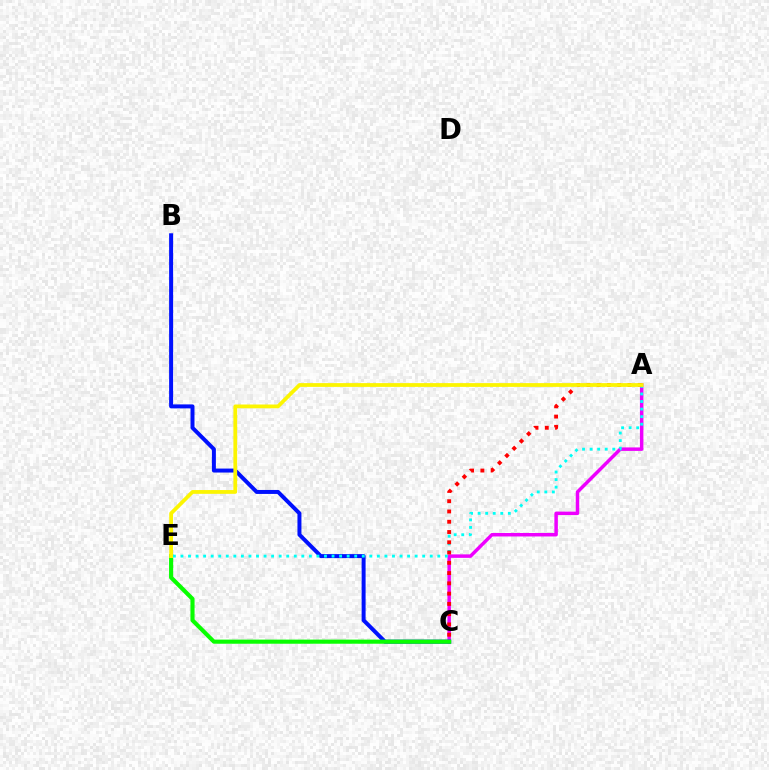{('A', 'C'): [{'color': '#ee00ff', 'line_style': 'solid', 'thickness': 2.51}, {'color': '#ff0000', 'line_style': 'dotted', 'thickness': 2.79}], ('B', 'C'): [{'color': '#0010ff', 'line_style': 'solid', 'thickness': 2.86}], ('C', 'E'): [{'color': '#08ff00', 'line_style': 'solid', 'thickness': 2.97}], ('A', 'E'): [{'color': '#00fff6', 'line_style': 'dotted', 'thickness': 2.05}, {'color': '#fcf500', 'line_style': 'solid', 'thickness': 2.71}]}